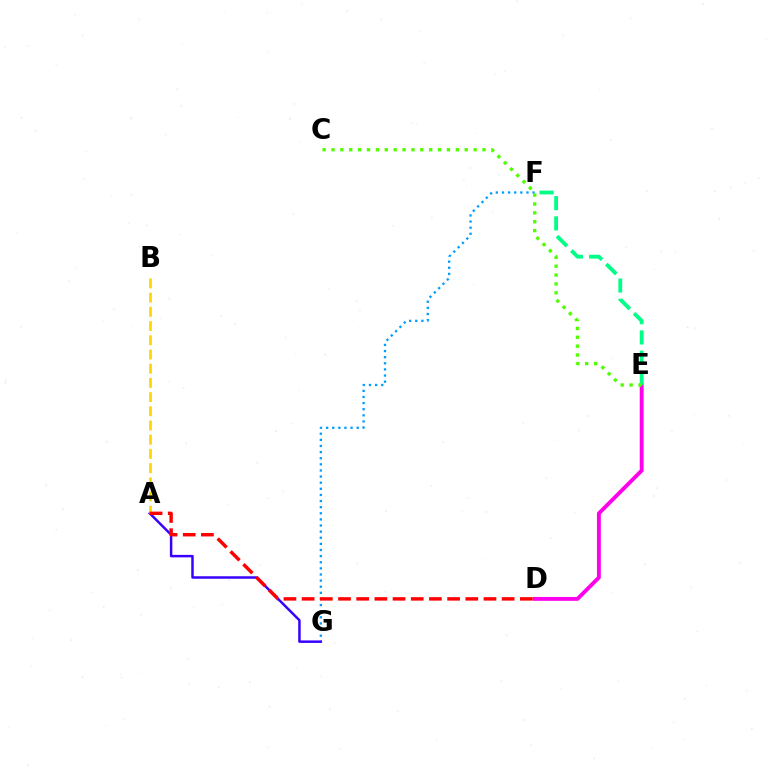{('D', 'E'): [{'color': '#ff00ed', 'line_style': 'solid', 'thickness': 2.79}], ('F', 'G'): [{'color': '#009eff', 'line_style': 'dotted', 'thickness': 1.66}], ('E', 'F'): [{'color': '#00ff86', 'line_style': 'dashed', 'thickness': 2.75}], ('A', 'G'): [{'color': '#3700ff', 'line_style': 'solid', 'thickness': 1.78}], ('C', 'E'): [{'color': '#4fff00', 'line_style': 'dotted', 'thickness': 2.41}], ('A', 'B'): [{'color': '#ffd500', 'line_style': 'dashed', 'thickness': 1.93}], ('A', 'D'): [{'color': '#ff0000', 'line_style': 'dashed', 'thickness': 2.47}]}